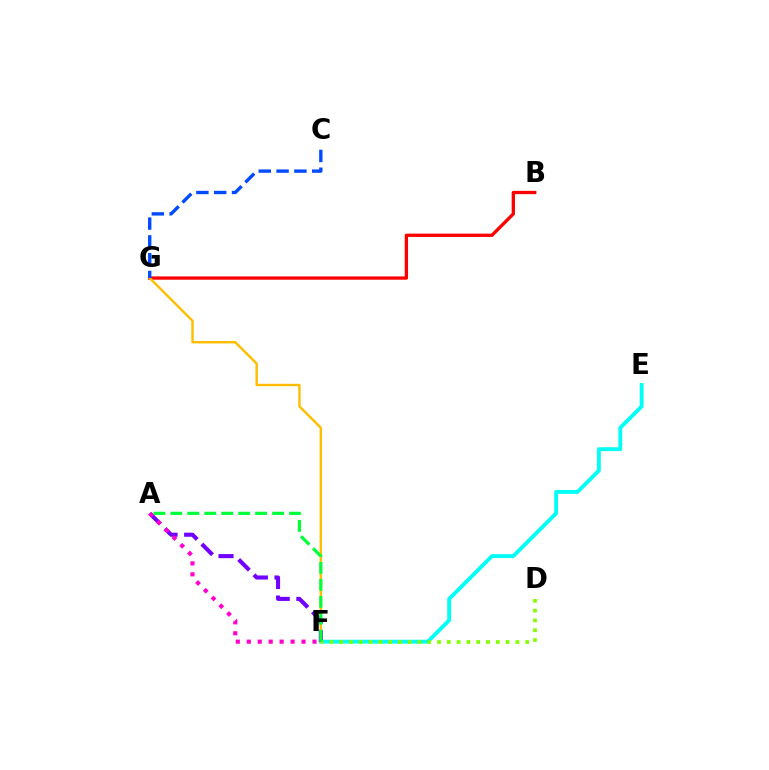{('B', 'G'): [{'color': '#ff0000', 'line_style': 'solid', 'thickness': 2.38}], ('E', 'F'): [{'color': '#00fff6', 'line_style': 'solid', 'thickness': 2.77}], ('F', 'G'): [{'color': '#ffbd00', 'line_style': 'solid', 'thickness': 1.74}], ('C', 'G'): [{'color': '#004bff', 'line_style': 'dashed', 'thickness': 2.42}], ('A', 'F'): [{'color': '#7200ff', 'line_style': 'dashed', 'thickness': 2.94}, {'color': '#00ff39', 'line_style': 'dashed', 'thickness': 2.3}, {'color': '#ff00cf', 'line_style': 'dotted', 'thickness': 2.98}], ('D', 'F'): [{'color': '#84ff00', 'line_style': 'dotted', 'thickness': 2.66}]}